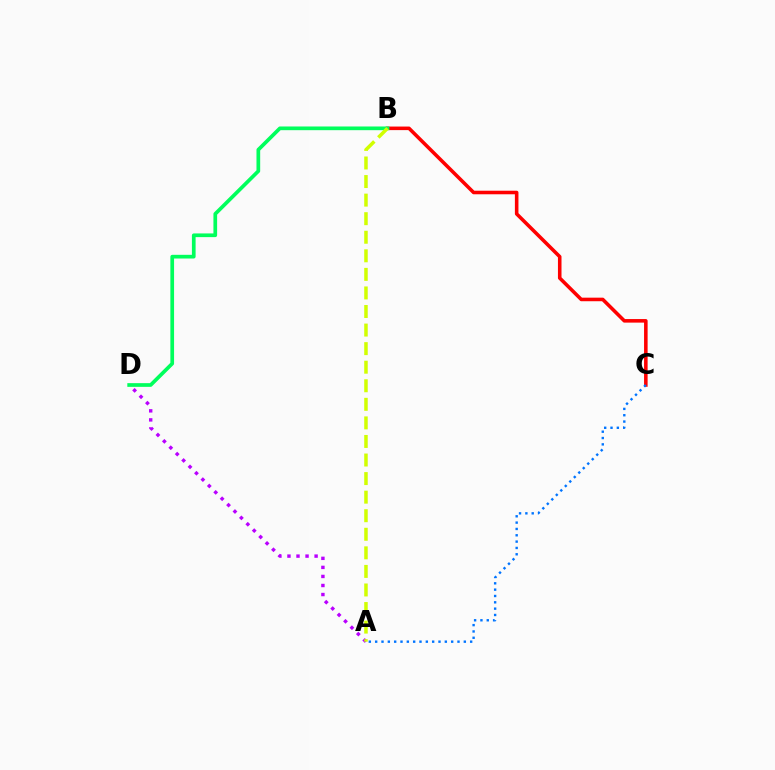{('A', 'D'): [{'color': '#b900ff', 'line_style': 'dotted', 'thickness': 2.46}], ('B', 'C'): [{'color': '#ff0000', 'line_style': 'solid', 'thickness': 2.56}], ('A', 'C'): [{'color': '#0074ff', 'line_style': 'dotted', 'thickness': 1.72}], ('B', 'D'): [{'color': '#00ff5c', 'line_style': 'solid', 'thickness': 2.66}], ('A', 'B'): [{'color': '#d1ff00', 'line_style': 'dashed', 'thickness': 2.52}]}